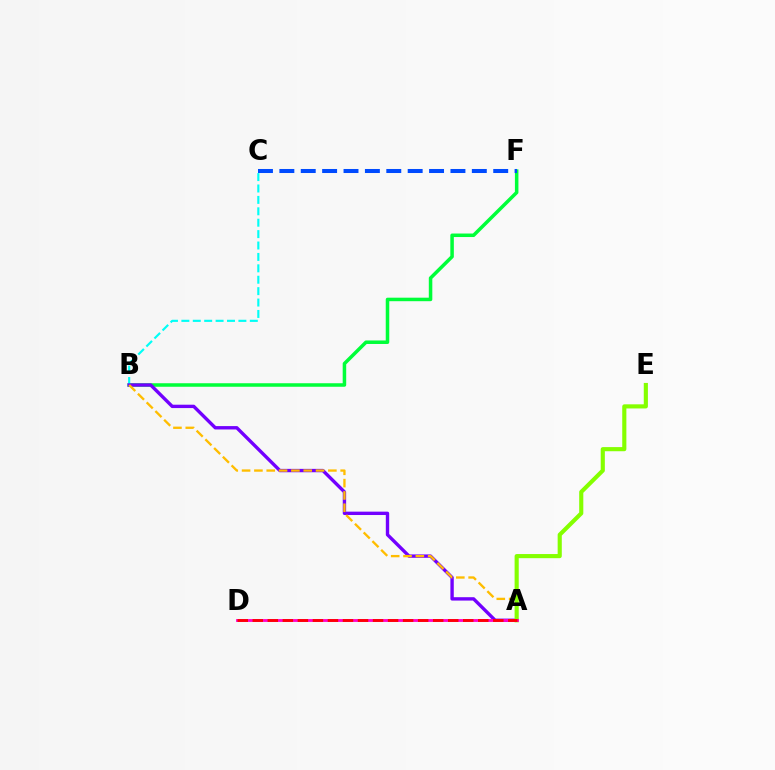{('B', 'F'): [{'color': '#00ff39', 'line_style': 'solid', 'thickness': 2.53}], ('B', 'C'): [{'color': '#00fff6', 'line_style': 'dashed', 'thickness': 1.55}], ('A', 'B'): [{'color': '#7200ff', 'line_style': 'solid', 'thickness': 2.43}, {'color': '#ffbd00', 'line_style': 'dashed', 'thickness': 1.67}], ('C', 'F'): [{'color': '#004bff', 'line_style': 'dashed', 'thickness': 2.91}], ('A', 'E'): [{'color': '#84ff00', 'line_style': 'solid', 'thickness': 2.97}], ('A', 'D'): [{'color': '#ff00cf', 'line_style': 'solid', 'thickness': 2.04}, {'color': '#ff0000', 'line_style': 'dashed', 'thickness': 2.04}]}